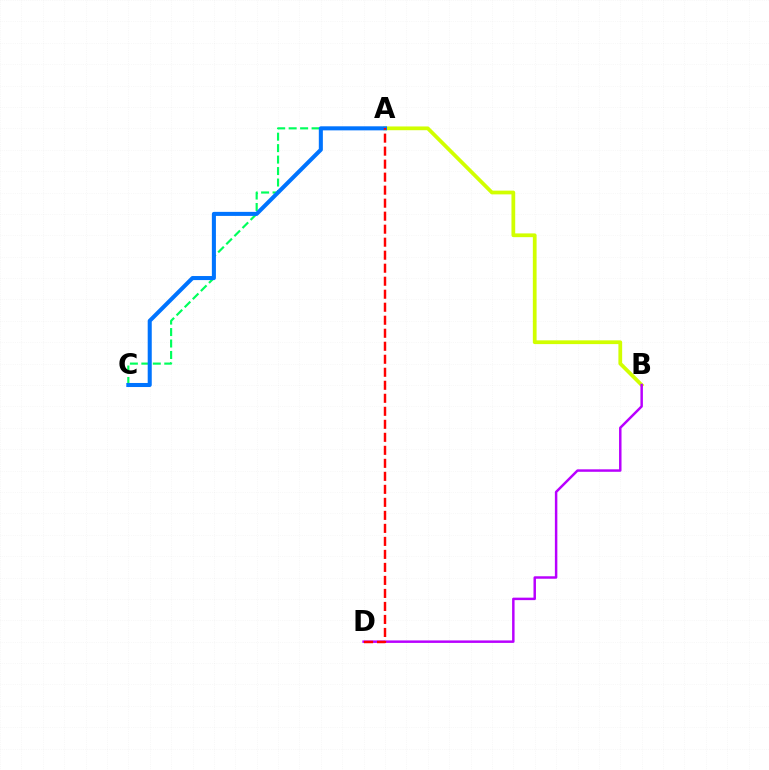{('A', 'B'): [{'color': '#d1ff00', 'line_style': 'solid', 'thickness': 2.7}], ('A', 'C'): [{'color': '#00ff5c', 'line_style': 'dashed', 'thickness': 1.56}, {'color': '#0074ff', 'line_style': 'solid', 'thickness': 2.92}], ('B', 'D'): [{'color': '#b900ff', 'line_style': 'solid', 'thickness': 1.78}], ('A', 'D'): [{'color': '#ff0000', 'line_style': 'dashed', 'thickness': 1.77}]}